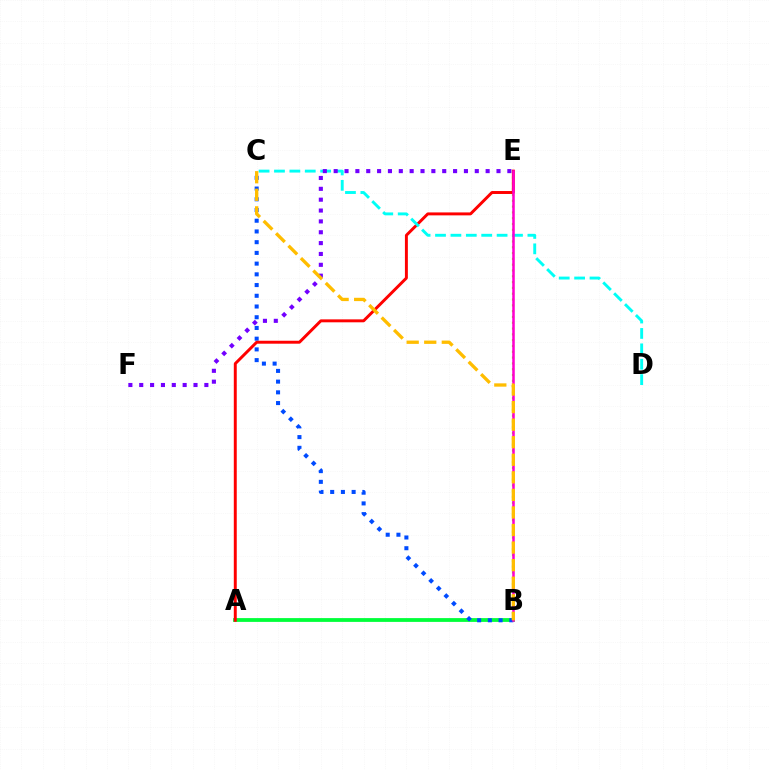{('A', 'B'): [{'color': '#00ff39', 'line_style': 'solid', 'thickness': 2.73}], ('B', 'E'): [{'color': '#84ff00', 'line_style': 'dotted', 'thickness': 1.58}, {'color': '#ff00cf', 'line_style': 'solid', 'thickness': 1.83}], ('B', 'C'): [{'color': '#004bff', 'line_style': 'dotted', 'thickness': 2.91}, {'color': '#ffbd00', 'line_style': 'dashed', 'thickness': 2.39}], ('A', 'E'): [{'color': '#ff0000', 'line_style': 'solid', 'thickness': 2.12}], ('C', 'D'): [{'color': '#00fff6', 'line_style': 'dashed', 'thickness': 2.09}], ('E', 'F'): [{'color': '#7200ff', 'line_style': 'dotted', 'thickness': 2.95}]}